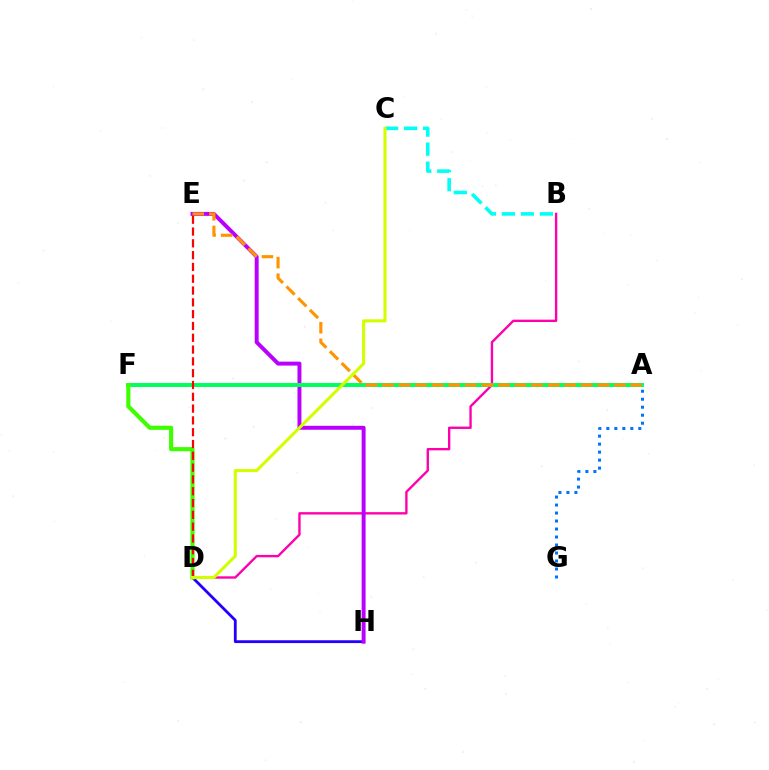{('B', 'D'): [{'color': '#ff00ac', 'line_style': 'solid', 'thickness': 1.71}], ('A', 'G'): [{'color': '#0074ff', 'line_style': 'dotted', 'thickness': 2.17}], ('D', 'H'): [{'color': '#2500ff', 'line_style': 'solid', 'thickness': 2.03}], ('E', 'H'): [{'color': '#b900ff', 'line_style': 'solid', 'thickness': 2.84}], ('A', 'F'): [{'color': '#00ff5c', 'line_style': 'solid', 'thickness': 2.84}], ('D', 'F'): [{'color': '#3dff00', 'line_style': 'solid', 'thickness': 2.97}], ('A', 'E'): [{'color': '#ff9400', 'line_style': 'dashed', 'thickness': 2.25}], ('B', 'C'): [{'color': '#00fff6', 'line_style': 'dashed', 'thickness': 2.58}], ('D', 'E'): [{'color': '#ff0000', 'line_style': 'dashed', 'thickness': 1.6}], ('C', 'D'): [{'color': '#d1ff00', 'line_style': 'solid', 'thickness': 2.21}]}